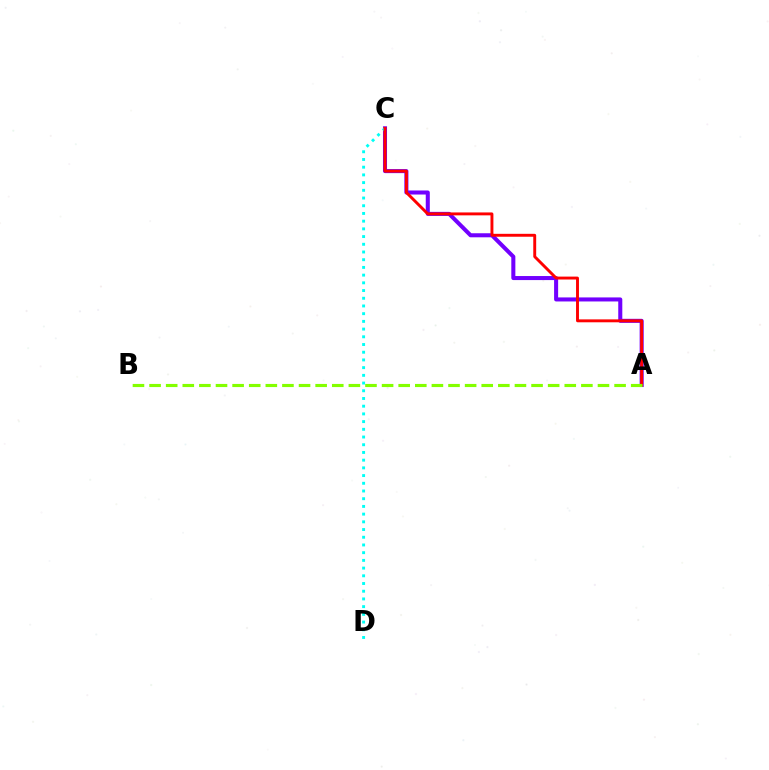{('A', 'C'): [{'color': '#7200ff', 'line_style': 'solid', 'thickness': 2.91}, {'color': '#ff0000', 'line_style': 'solid', 'thickness': 2.1}], ('C', 'D'): [{'color': '#00fff6', 'line_style': 'dotted', 'thickness': 2.09}], ('A', 'B'): [{'color': '#84ff00', 'line_style': 'dashed', 'thickness': 2.26}]}